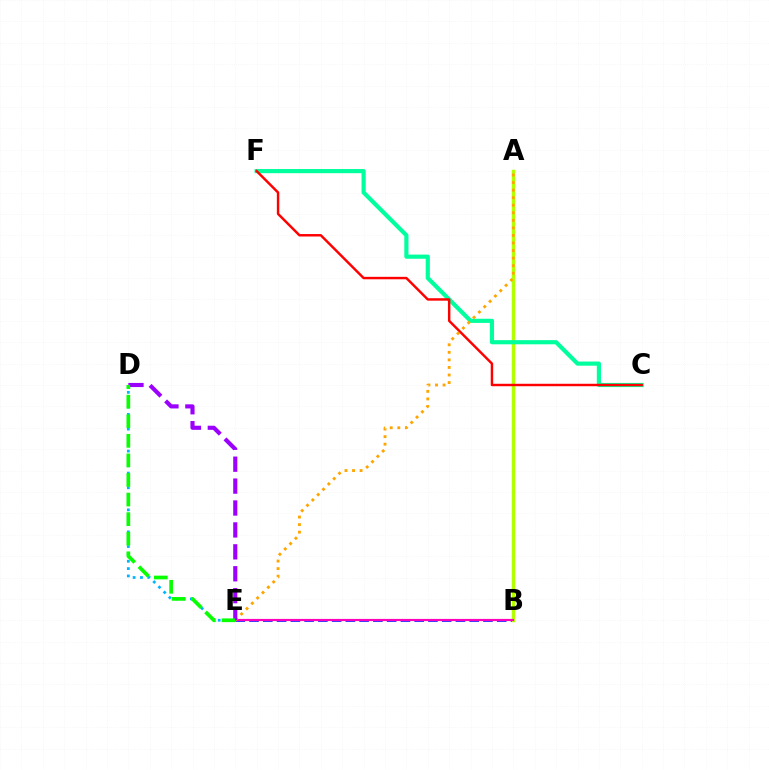{('B', 'E'): [{'color': '#0010ff', 'line_style': 'dashed', 'thickness': 1.87}, {'color': '#ff00bd', 'line_style': 'solid', 'thickness': 1.56}], ('A', 'B'): [{'color': '#b3ff00', 'line_style': 'solid', 'thickness': 2.5}], ('C', 'F'): [{'color': '#00ff9d', 'line_style': 'solid', 'thickness': 3.0}, {'color': '#ff0000', 'line_style': 'solid', 'thickness': 1.76}], ('A', 'E'): [{'color': '#ffa500', 'line_style': 'dotted', 'thickness': 2.05}], ('D', 'E'): [{'color': '#00b5ff', 'line_style': 'dotted', 'thickness': 2.0}, {'color': '#9b00ff', 'line_style': 'dashed', 'thickness': 2.98}, {'color': '#08ff00', 'line_style': 'dashed', 'thickness': 2.66}]}